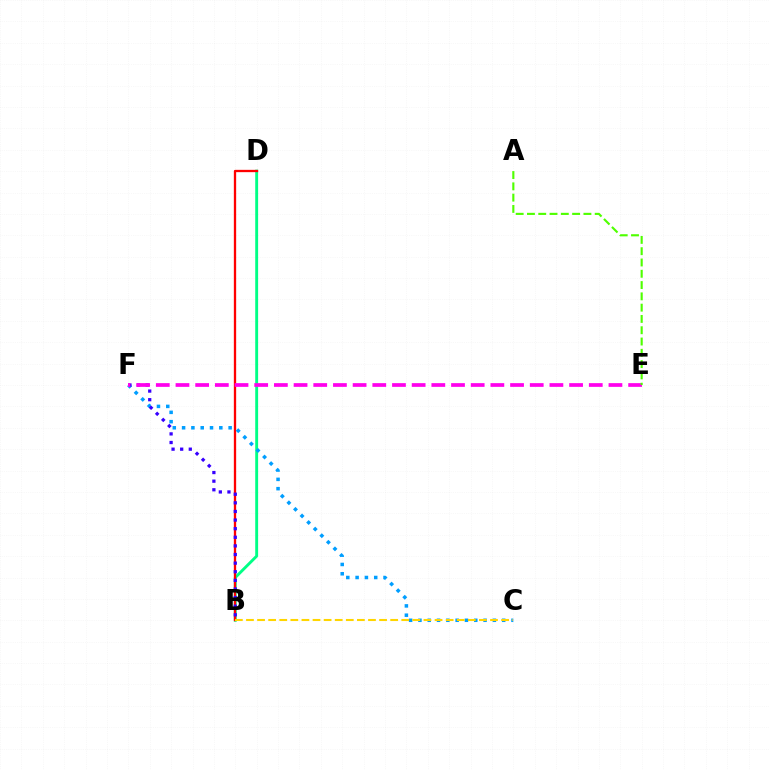{('B', 'D'): [{'color': '#00ff86', 'line_style': 'solid', 'thickness': 2.08}, {'color': '#ff0000', 'line_style': 'solid', 'thickness': 1.66}], ('C', 'F'): [{'color': '#009eff', 'line_style': 'dotted', 'thickness': 2.53}], ('B', 'F'): [{'color': '#3700ff', 'line_style': 'dotted', 'thickness': 2.34}], ('E', 'F'): [{'color': '#ff00ed', 'line_style': 'dashed', 'thickness': 2.67}], ('A', 'E'): [{'color': '#4fff00', 'line_style': 'dashed', 'thickness': 1.53}], ('B', 'C'): [{'color': '#ffd500', 'line_style': 'dashed', 'thickness': 1.51}]}